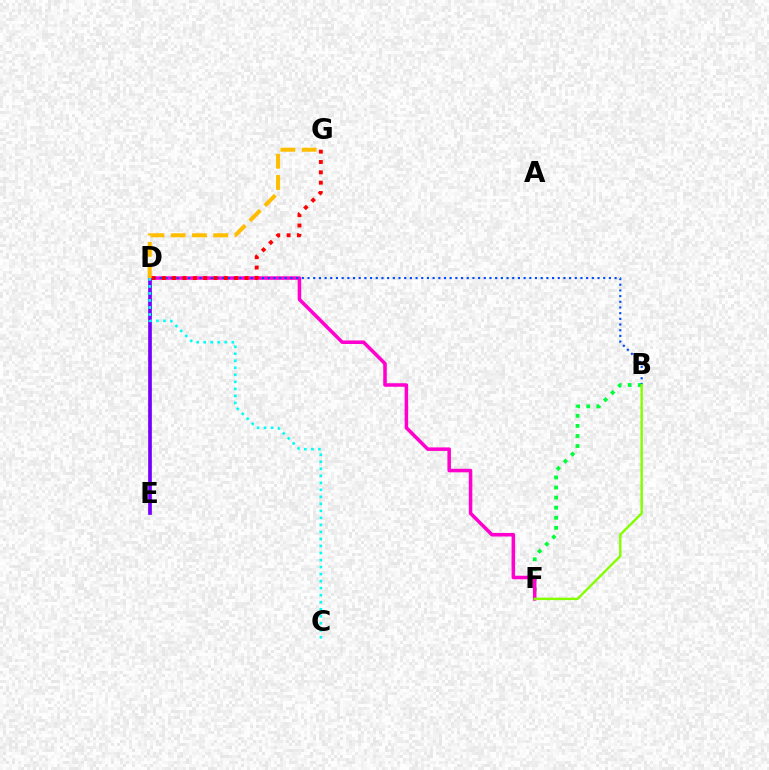{('D', 'E'): [{'color': '#7200ff', 'line_style': 'solid', 'thickness': 2.65}], ('B', 'F'): [{'color': '#00ff39', 'line_style': 'dotted', 'thickness': 2.74}, {'color': '#84ff00', 'line_style': 'solid', 'thickness': 1.74}], ('D', 'F'): [{'color': '#ff00cf', 'line_style': 'solid', 'thickness': 2.54}], ('B', 'D'): [{'color': '#004bff', 'line_style': 'dotted', 'thickness': 1.54}], ('D', 'G'): [{'color': '#ff0000', 'line_style': 'dotted', 'thickness': 2.81}, {'color': '#ffbd00', 'line_style': 'dashed', 'thickness': 2.89}], ('C', 'D'): [{'color': '#00fff6', 'line_style': 'dotted', 'thickness': 1.91}]}